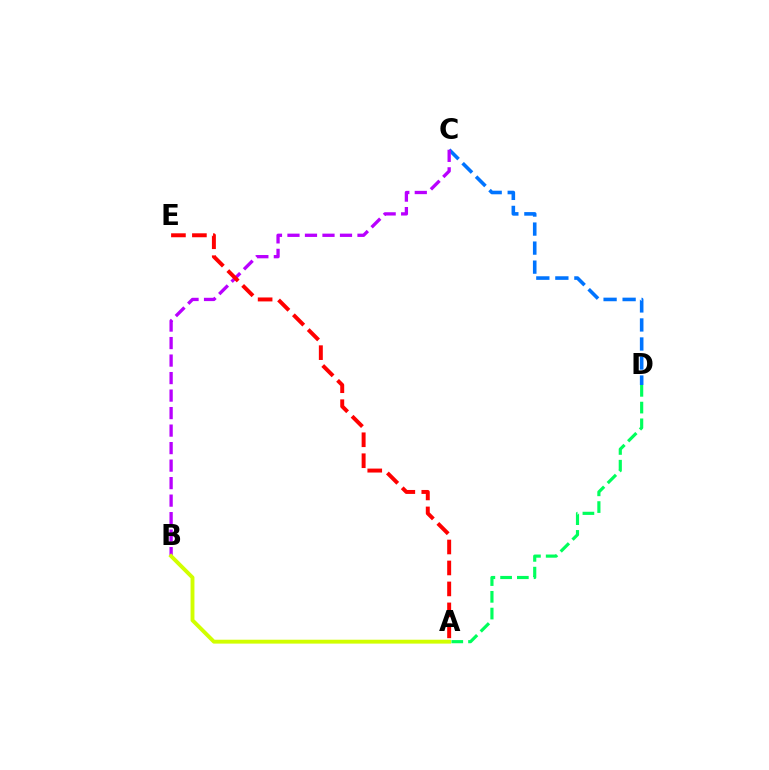{('C', 'D'): [{'color': '#0074ff', 'line_style': 'dashed', 'thickness': 2.59}], ('B', 'C'): [{'color': '#b900ff', 'line_style': 'dashed', 'thickness': 2.38}], ('A', 'E'): [{'color': '#ff0000', 'line_style': 'dashed', 'thickness': 2.85}], ('A', 'D'): [{'color': '#00ff5c', 'line_style': 'dashed', 'thickness': 2.27}], ('A', 'B'): [{'color': '#d1ff00', 'line_style': 'solid', 'thickness': 2.8}]}